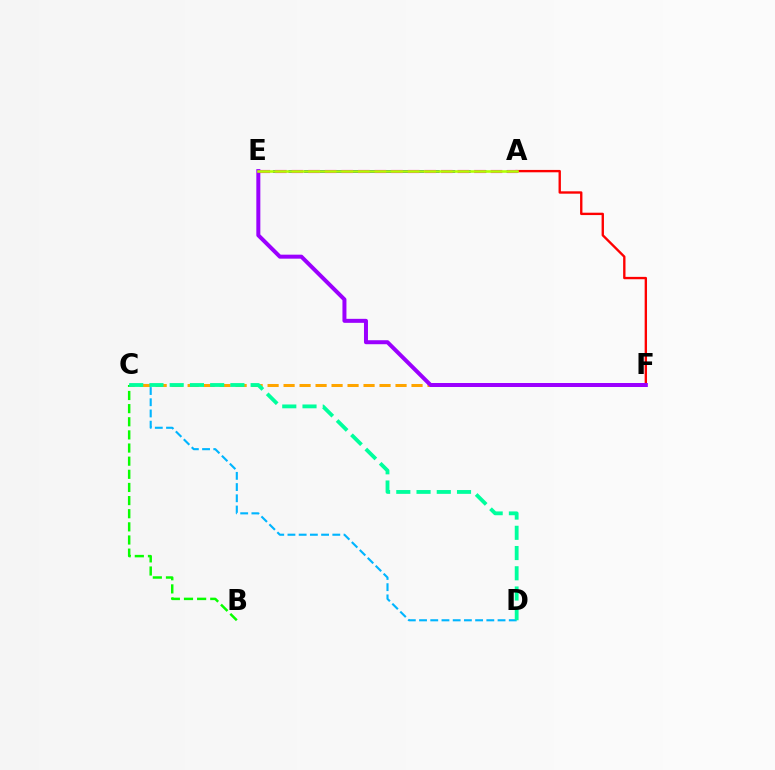{('C', 'D'): [{'color': '#00b5ff', 'line_style': 'dashed', 'thickness': 1.52}, {'color': '#00ff9d', 'line_style': 'dashed', 'thickness': 2.75}], ('A', 'F'): [{'color': '#ff0000', 'line_style': 'solid', 'thickness': 1.7}], ('C', 'F'): [{'color': '#ffa500', 'line_style': 'dashed', 'thickness': 2.17}], ('A', 'E'): [{'color': '#0010ff', 'line_style': 'dashed', 'thickness': 2.12}, {'color': '#ff00bd', 'line_style': 'dashed', 'thickness': 2.25}, {'color': '#b3ff00', 'line_style': 'solid', 'thickness': 1.86}], ('B', 'C'): [{'color': '#08ff00', 'line_style': 'dashed', 'thickness': 1.78}], ('E', 'F'): [{'color': '#9b00ff', 'line_style': 'solid', 'thickness': 2.88}]}